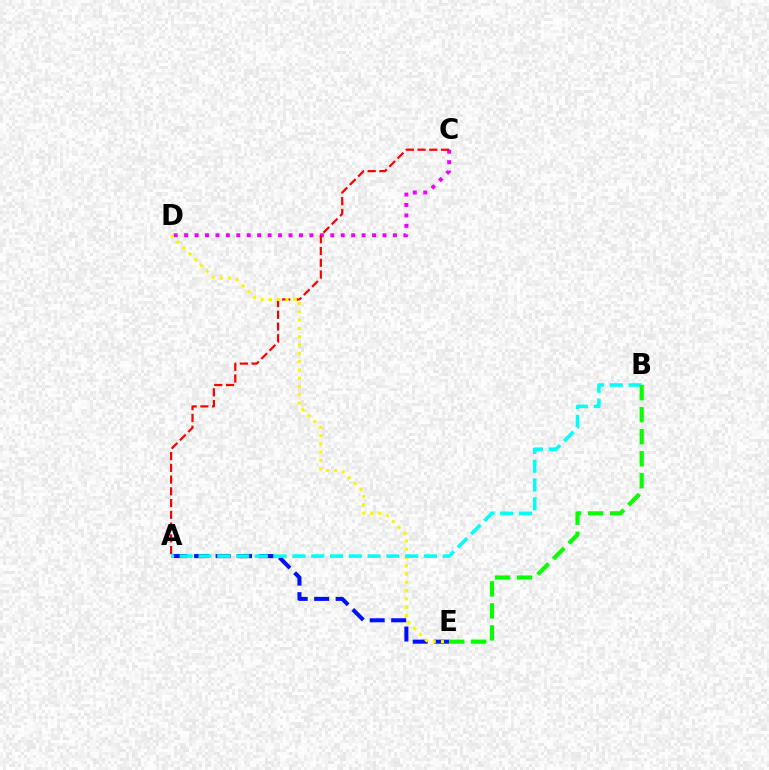{('A', 'E'): [{'color': '#0010ff', 'line_style': 'dashed', 'thickness': 2.92}], ('C', 'D'): [{'color': '#ee00ff', 'line_style': 'dotted', 'thickness': 2.84}], ('A', 'C'): [{'color': '#ff0000', 'line_style': 'dashed', 'thickness': 1.6}], ('D', 'E'): [{'color': '#fcf500', 'line_style': 'dotted', 'thickness': 2.25}], ('A', 'B'): [{'color': '#00fff6', 'line_style': 'dashed', 'thickness': 2.55}], ('B', 'E'): [{'color': '#08ff00', 'line_style': 'dashed', 'thickness': 2.99}]}